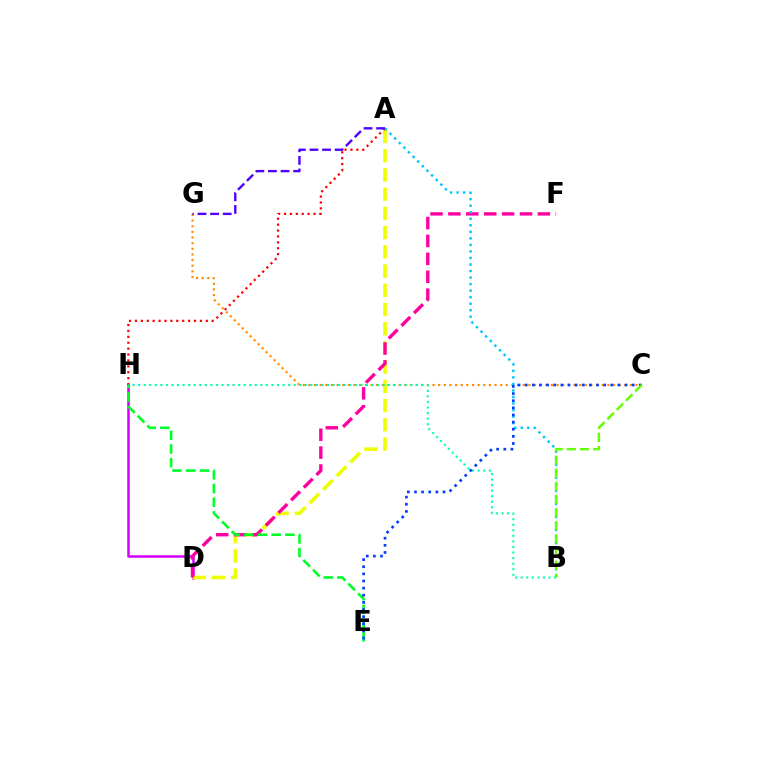{('D', 'H'): [{'color': '#d600ff', 'line_style': 'solid', 'thickness': 1.81}], ('C', 'G'): [{'color': '#ff8800', 'line_style': 'dotted', 'thickness': 1.53}], ('A', 'D'): [{'color': '#eeff00', 'line_style': 'dashed', 'thickness': 2.61}], ('D', 'F'): [{'color': '#ff00a0', 'line_style': 'dashed', 'thickness': 2.43}], ('A', 'H'): [{'color': '#ff0000', 'line_style': 'dotted', 'thickness': 1.6}], ('A', 'B'): [{'color': '#00c7ff', 'line_style': 'dotted', 'thickness': 1.77}], ('E', 'H'): [{'color': '#00ff27', 'line_style': 'dashed', 'thickness': 1.86}], ('A', 'G'): [{'color': '#4f00ff', 'line_style': 'dashed', 'thickness': 1.71}], ('B', 'H'): [{'color': '#00ffaf', 'line_style': 'dotted', 'thickness': 1.51}], ('C', 'E'): [{'color': '#003fff', 'line_style': 'dotted', 'thickness': 1.94}], ('B', 'C'): [{'color': '#66ff00', 'line_style': 'dashed', 'thickness': 1.78}]}